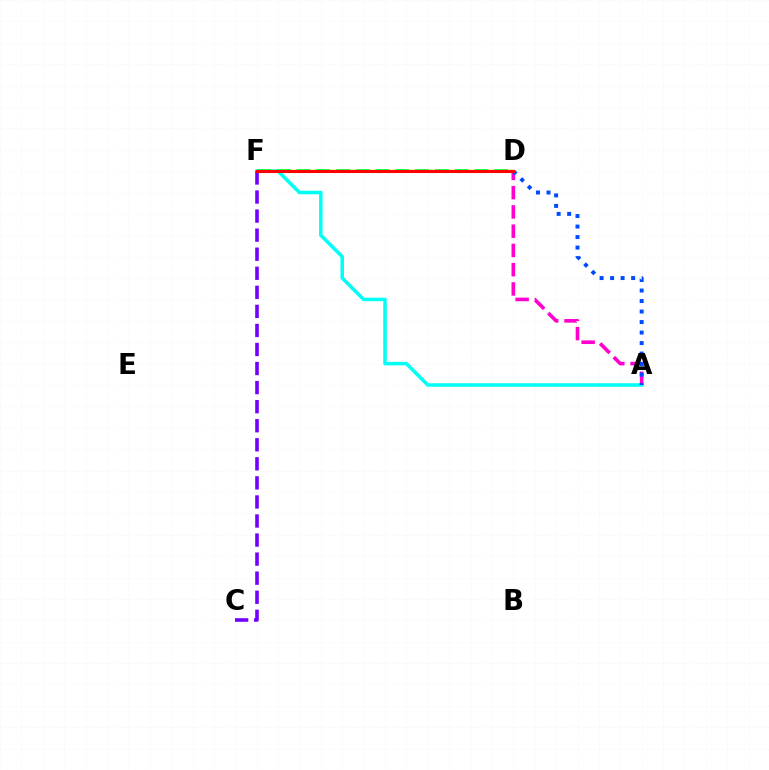{('D', 'F'): [{'color': '#ffbd00', 'line_style': 'solid', 'thickness': 1.7}, {'color': '#00ff39', 'line_style': 'dashed', 'thickness': 2.69}, {'color': '#84ff00', 'line_style': 'dotted', 'thickness': 1.67}, {'color': '#ff0000', 'line_style': 'solid', 'thickness': 2.19}], ('A', 'F'): [{'color': '#00fff6', 'line_style': 'solid', 'thickness': 2.53}], ('C', 'F'): [{'color': '#7200ff', 'line_style': 'dashed', 'thickness': 2.59}], ('A', 'D'): [{'color': '#ff00cf', 'line_style': 'dashed', 'thickness': 2.62}, {'color': '#004bff', 'line_style': 'dotted', 'thickness': 2.86}]}